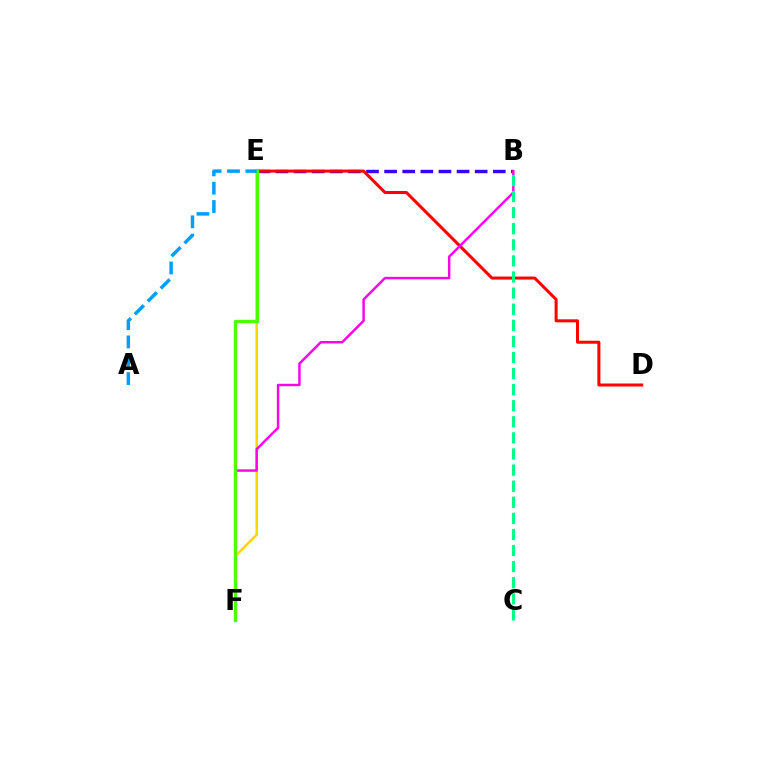{('B', 'E'): [{'color': '#3700ff', 'line_style': 'dashed', 'thickness': 2.46}], ('E', 'F'): [{'color': '#ffd500', 'line_style': 'solid', 'thickness': 1.78}, {'color': '#4fff00', 'line_style': 'solid', 'thickness': 2.43}], ('D', 'E'): [{'color': '#ff0000', 'line_style': 'solid', 'thickness': 2.17}], ('B', 'F'): [{'color': '#ff00ed', 'line_style': 'solid', 'thickness': 1.76}], ('B', 'C'): [{'color': '#00ff86', 'line_style': 'dashed', 'thickness': 2.19}], ('A', 'E'): [{'color': '#009eff', 'line_style': 'dashed', 'thickness': 2.49}]}